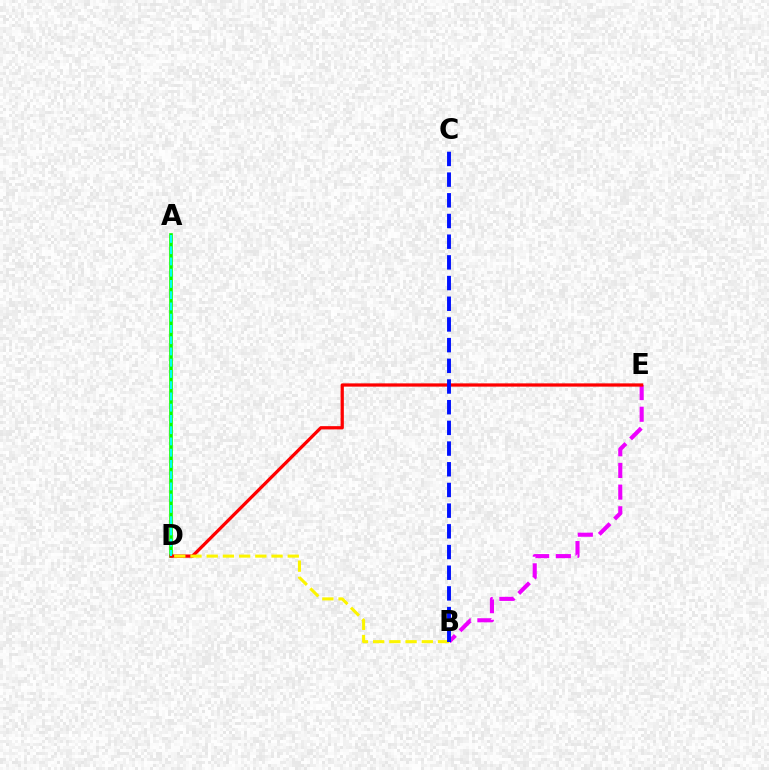{('A', 'D'): [{'color': '#08ff00', 'line_style': 'solid', 'thickness': 2.6}, {'color': '#00fff6', 'line_style': 'dashed', 'thickness': 1.53}], ('B', 'E'): [{'color': '#ee00ff', 'line_style': 'dashed', 'thickness': 2.95}], ('D', 'E'): [{'color': '#ff0000', 'line_style': 'solid', 'thickness': 2.34}], ('B', 'D'): [{'color': '#fcf500', 'line_style': 'dashed', 'thickness': 2.2}], ('B', 'C'): [{'color': '#0010ff', 'line_style': 'dashed', 'thickness': 2.81}]}